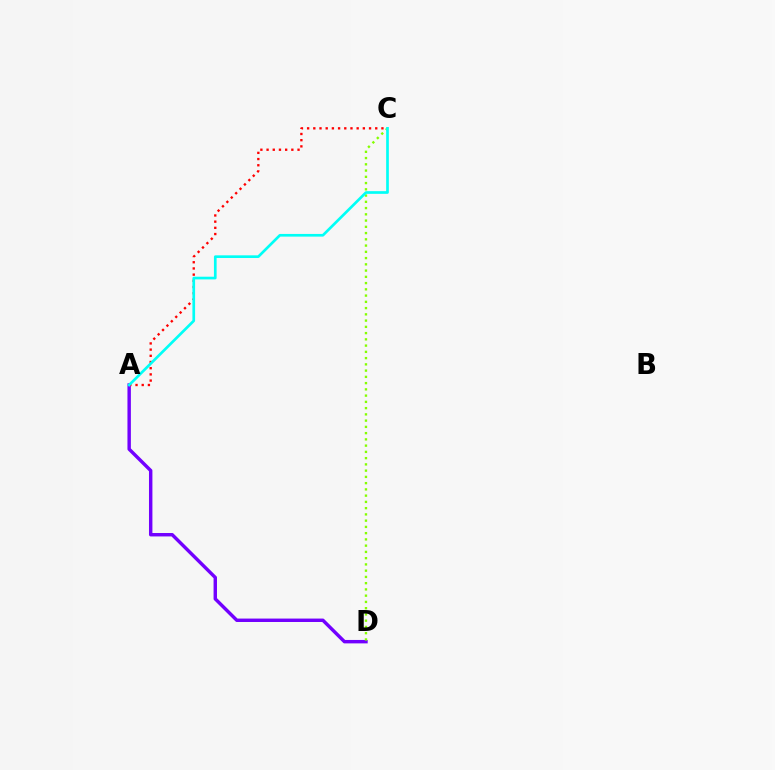{('A', 'D'): [{'color': '#7200ff', 'line_style': 'solid', 'thickness': 2.47}], ('A', 'C'): [{'color': '#ff0000', 'line_style': 'dotted', 'thickness': 1.68}, {'color': '#00fff6', 'line_style': 'solid', 'thickness': 1.93}], ('C', 'D'): [{'color': '#84ff00', 'line_style': 'dotted', 'thickness': 1.7}]}